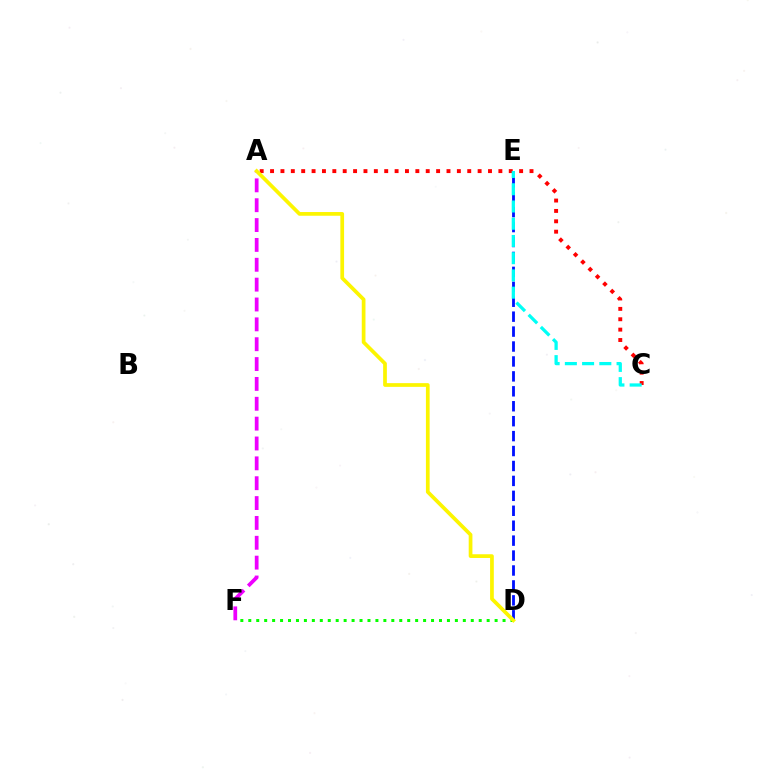{('D', 'E'): [{'color': '#0010ff', 'line_style': 'dashed', 'thickness': 2.03}], ('A', 'F'): [{'color': '#ee00ff', 'line_style': 'dashed', 'thickness': 2.7}], ('D', 'F'): [{'color': '#08ff00', 'line_style': 'dotted', 'thickness': 2.16}], ('A', 'C'): [{'color': '#ff0000', 'line_style': 'dotted', 'thickness': 2.82}], ('A', 'D'): [{'color': '#fcf500', 'line_style': 'solid', 'thickness': 2.68}], ('C', 'E'): [{'color': '#00fff6', 'line_style': 'dashed', 'thickness': 2.34}]}